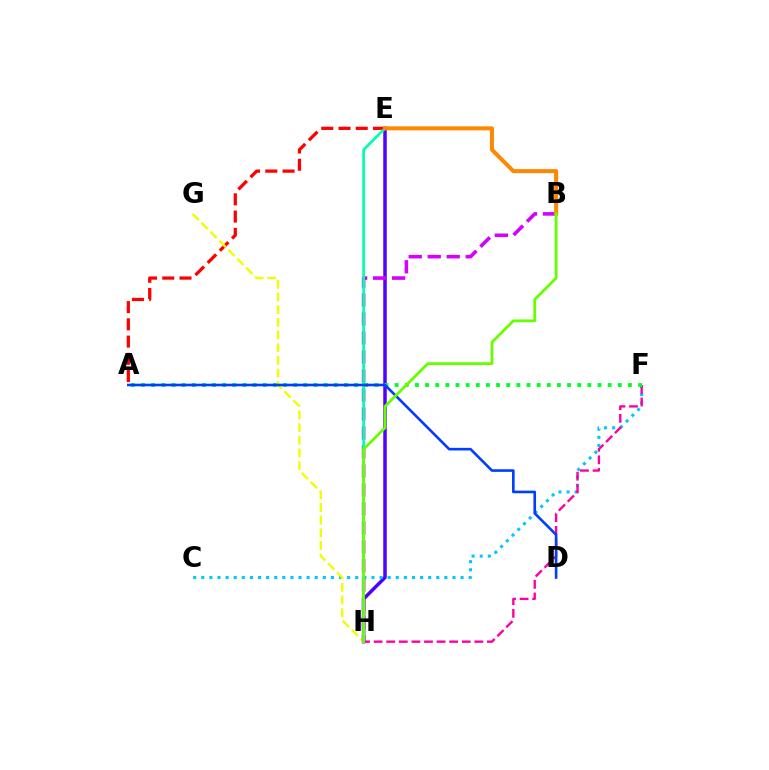{('A', 'E'): [{'color': '#ff0000', 'line_style': 'dashed', 'thickness': 2.34}], ('E', 'H'): [{'color': '#4f00ff', 'line_style': 'solid', 'thickness': 2.52}, {'color': '#00ffaf', 'line_style': 'solid', 'thickness': 1.95}], ('C', 'F'): [{'color': '#00c7ff', 'line_style': 'dotted', 'thickness': 2.2}], ('G', 'H'): [{'color': '#eeff00', 'line_style': 'dashed', 'thickness': 1.72}], ('B', 'H'): [{'color': '#d600ff', 'line_style': 'dashed', 'thickness': 2.58}, {'color': '#66ff00', 'line_style': 'solid', 'thickness': 2.0}], ('F', 'H'): [{'color': '#ff00a0', 'line_style': 'dashed', 'thickness': 1.71}], ('A', 'F'): [{'color': '#00ff27', 'line_style': 'dotted', 'thickness': 2.76}], ('B', 'E'): [{'color': '#ff8800', 'line_style': 'solid', 'thickness': 2.9}], ('A', 'D'): [{'color': '#003fff', 'line_style': 'solid', 'thickness': 1.89}]}